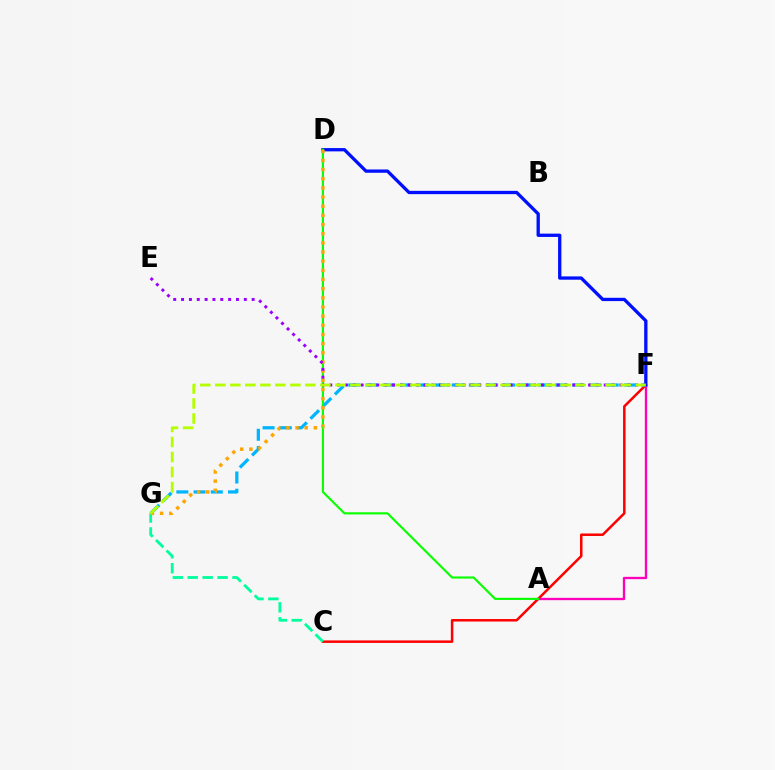{('C', 'F'): [{'color': '#ff0000', 'line_style': 'solid', 'thickness': 1.8}], ('F', 'G'): [{'color': '#00b5ff', 'line_style': 'dashed', 'thickness': 2.34}, {'color': '#b3ff00', 'line_style': 'dashed', 'thickness': 2.04}], ('A', 'F'): [{'color': '#ff00bd', 'line_style': 'solid', 'thickness': 1.68}], ('D', 'F'): [{'color': '#0010ff', 'line_style': 'solid', 'thickness': 2.38}], ('C', 'G'): [{'color': '#00ff9d', 'line_style': 'dashed', 'thickness': 2.03}], ('A', 'D'): [{'color': '#08ff00', 'line_style': 'solid', 'thickness': 1.54}], ('D', 'G'): [{'color': '#ffa500', 'line_style': 'dotted', 'thickness': 2.49}], ('E', 'F'): [{'color': '#9b00ff', 'line_style': 'dotted', 'thickness': 2.13}]}